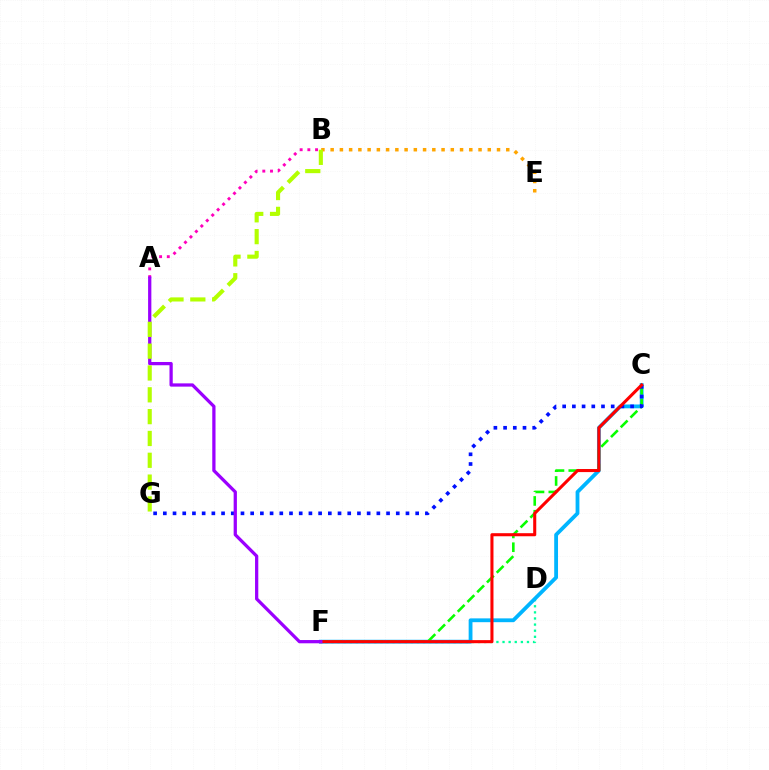{('A', 'B'): [{'color': '#ff00bd', 'line_style': 'dotted', 'thickness': 2.09}], ('D', 'F'): [{'color': '#00ff9d', 'line_style': 'dotted', 'thickness': 1.66}], ('B', 'E'): [{'color': '#ffa500', 'line_style': 'dotted', 'thickness': 2.51}], ('C', 'F'): [{'color': '#00b5ff', 'line_style': 'solid', 'thickness': 2.74}, {'color': '#08ff00', 'line_style': 'dashed', 'thickness': 1.87}, {'color': '#ff0000', 'line_style': 'solid', 'thickness': 2.21}], ('C', 'G'): [{'color': '#0010ff', 'line_style': 'dotted', 'thickness': 2.64}], ('A', 'F'): [{'color': '#9b00ff', 'line_style': 'solid', 'thickness': 2.34}], ('B', 'G'): [{'color': '#b3ff00', 'line_style': 'dashed', 'thickness': 2.96}]}